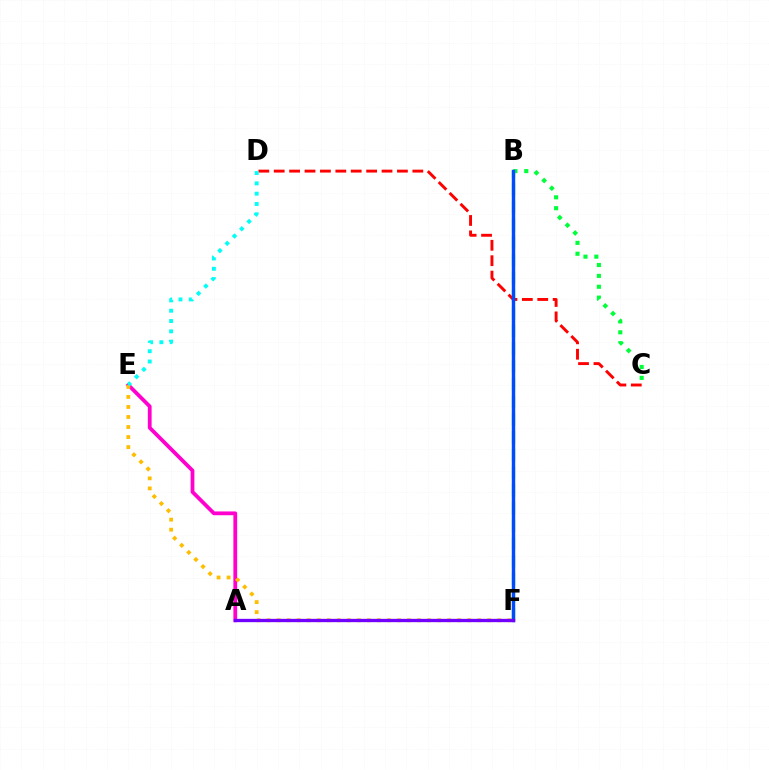{('A', 'E'): [{'color': '#ff00cf', 'line_style': 'solid', 'thickness': 2.72}], ('B', 'F'): [{'color': '#84ff00', 'line_style': 'dashed', 'thickness': 2.41}, {'color': '#004bff', 'line_style': 'solid', 'thickness': 2.47}], ('E', 'F'): [{'color': '#ffbd00', 'line_style': 'dotted', 'thickness': 2.73}], ('B', 'C'): [{'color': '#00ff39', 'line_style': 'dotted', 'thickness': 2.96}], ('C', 'D'): [{'color': '#ff0000', 'line_style': 'dashed', 'thickness': 2.09}], ('A', 'F'): [{'color': '#7200ff', 'line_style': 'solid', 'thickness': 2.4}], ('D', 'E'): [{'color': '#00fff6', 'line_style': 'dotted', 'thickness': 2.8}]}